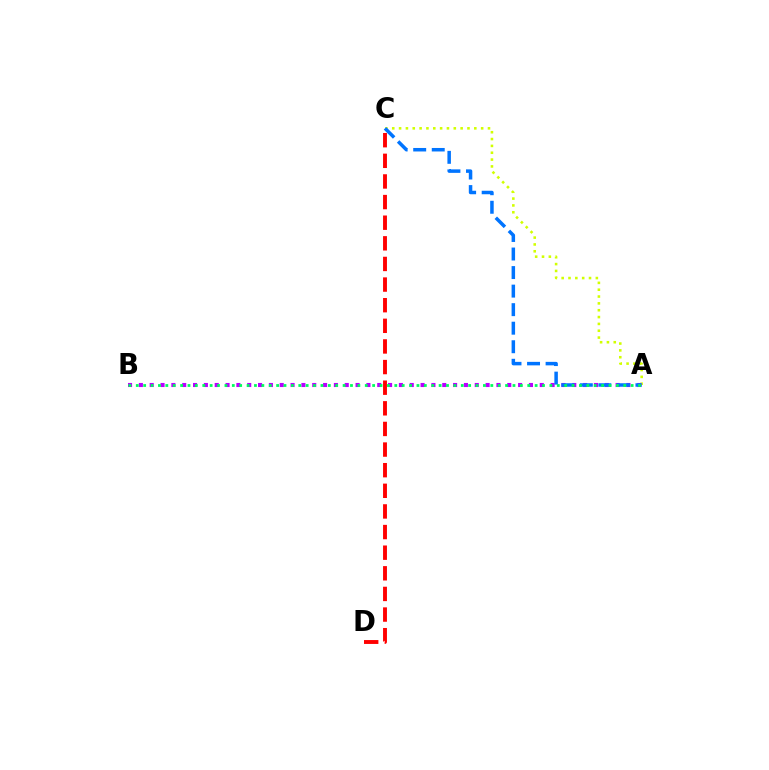{('A', 'C'): [{'color': '#d1ff00', 'line_style': 'dotted', 'thickness': 1.86}, {'color': '#0074ff', 'line_style': 'dashed', 'thickness': 2.52}], ('A', 'B'): [{'color': '#b900ff', 'line_style': 'dotted', 'thickness': 2.94}, {'color': '#00ff5c', 'line_style': 'dotted', 'thickness': 2.01}], ('C', 'D'): [{'color': '#ff0000', 'line_style': 'dashed', 'thickness': 2.8}]}